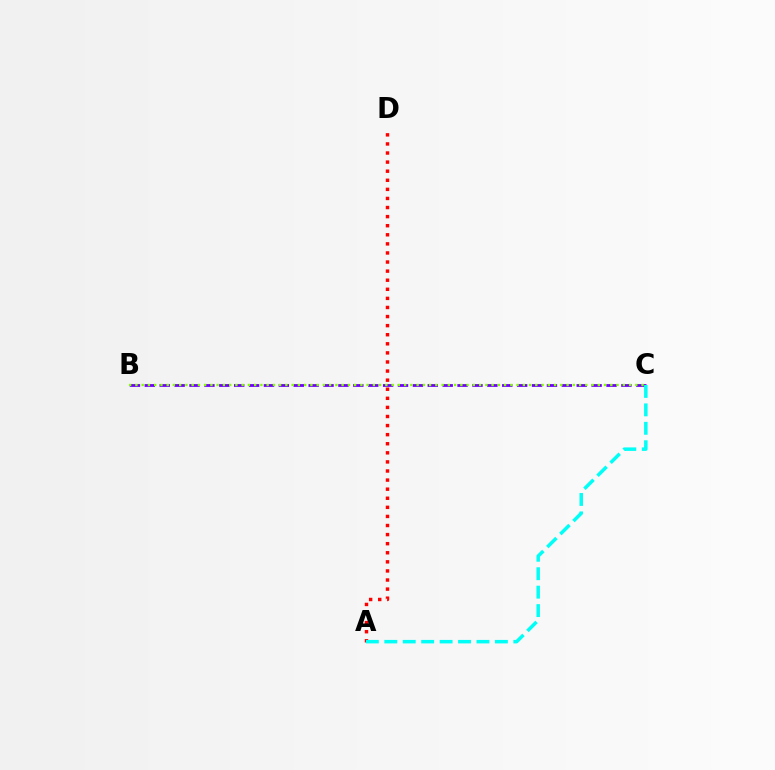{('A', 'D'): [{'color': '#ff0000', 'line_style': 'dotted', 'thickness': 2.47}], ('B', 'C'): [{'color': '#7200ff', 'line_style': 'dashed', 'thickness': 2.02}, {'color': '#84ff00', 'line_style': 'dotted', 'thickness': 1.7}], ('A', 'C'): [{'color': '#00fff6', 'line_style': 'dashed', 'thickness': 2.5}]}